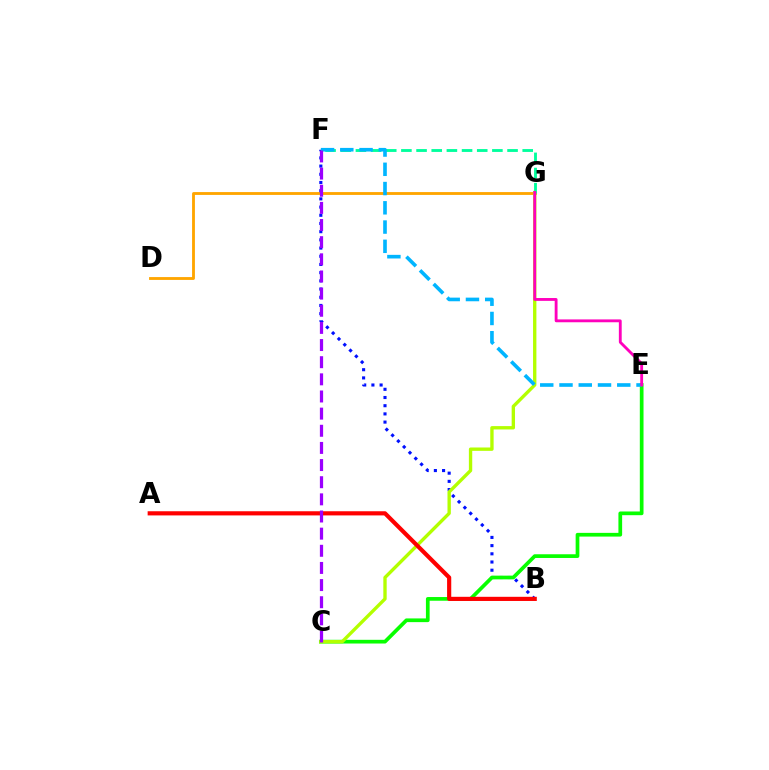{('D', 'G'): [{'color': '#ffa500', 'line_style': 'solid', 'thickness': 2.05}], ('B', 'F'): [{'color': '#0010ff', 'line_style': 'dotted', 'thickness': 2.23}], ('C', 'E'): [{'color': '#08ff00', 'line_style': 'solid', 'thickness': 2.67}], ('C', 'G'): [{'color': '#b3ff00', 'line_style': 'solid', 'thickness': 2.41}], ('F', 'G'): [{'color': '#00ff9d', 'line_style': 'dashed', 'thickness': 2.06}], ('E', 'F'): [{'color': '#00b5ff', 'line_style': 'dashed', 'thickness': 2.62}], ('A', 'B'): [{'color': '#ff0000', 'line_style': 'solid', 'thickness': 3.0}], ('C', 'F'): [{'color': '#9b00ff', 'line_style': 'dashed', 'thickness': 2.33}], ('E', 'G'): [{'color': '#ff00bd', 'line_style': 'solid', 'thickness': 2.05}]}